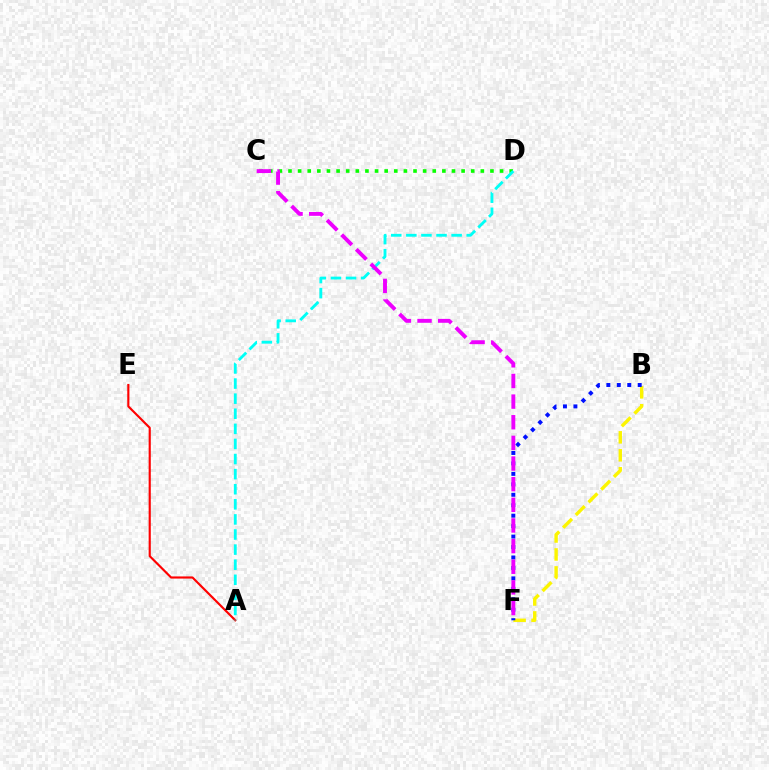{('B', 'F'): [{'color': '#fcf500', 'line_style': 'dashed', 'thickness': 2.44}, {'color': '#0010ff', 'line_style': 'dotted', 'thickness': 2.84}], ('C', 'D'): [{'color': '#08ff00', 'line_style': 'dotted', 'thickness': 2.61}], ('A', 'E'): [{'color': '#ff0000', 'line_style': 'solid', 'thickness': 1.54}], ('A', 'D'): [{'color': '#00fff6', 'line_style': 'dashed', 'thickness': 2.05}], ('C', 'F'): [{'color': '#ee00ff', 'line_style': 'dashed', 'thickness': 2.8}]}